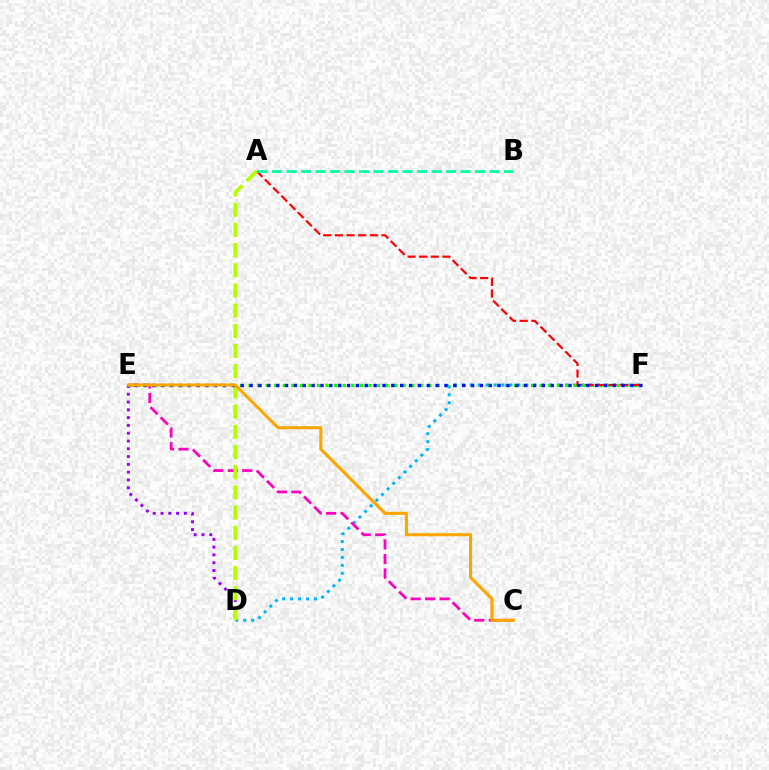{('D', 'F'): [{'color': '#00b5ff', 'line_style': 'dotted', 'thickness': 2.16}], ('D', 'E'): [{'color': '#9b00ff', 'line_style': 'dotted', 'thickness': 2.12}], ('E', 'F'): [{'color': '#08ff00', 'line_style': 'dotted', 'thickness': 2.33}, {'color': '#0010ff', 'line_style': 'dotted', 'thickness': 2.41}], ('C', 'E'): [{'color': '#ff00bd', 'line_style': 'dashed', 'thickness': 1.97}, {'color': '#ffa500', 'line_style': 'solid', 'thickness': 2.23}], ('A', 'F'): [{'color': '#ff0000', 'line_style': 'dashed', 'thickness': 1.58}], ('A', 'D'): [{'color': '#b3ff00', 'line_style': 'dashed', 'thickness': 2.74}], ('A', 'B'): [{'color': '#00ff9d', 'line_style': 'dashed', 'thickness': 1.97}]}